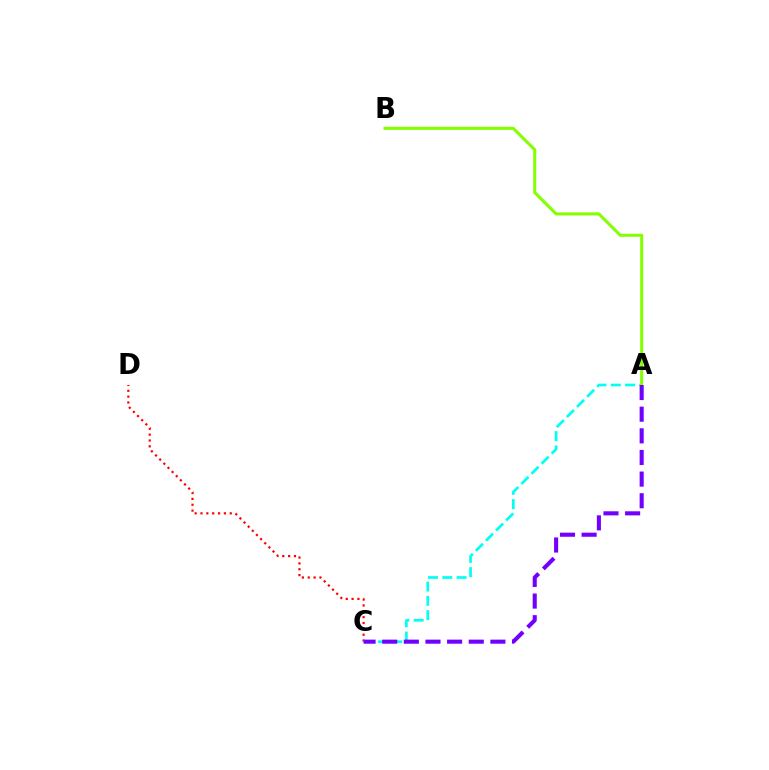{('C', 'D'): [{'color': '#ff0000', 'line_style': 'dotted', 'thickness': 1.59}], ('A', 'C'): [{'color': '#00fff6', 'line_style': 'dashed', 'thickness': 1.94}, {'color': '#7200ff', 'line_style': 'dashed', 'thickness': 2.94}], ('A', 'B'): [{'color': '#84ff00', 'line_style': 'solid', 'thickness': 2.19}]}